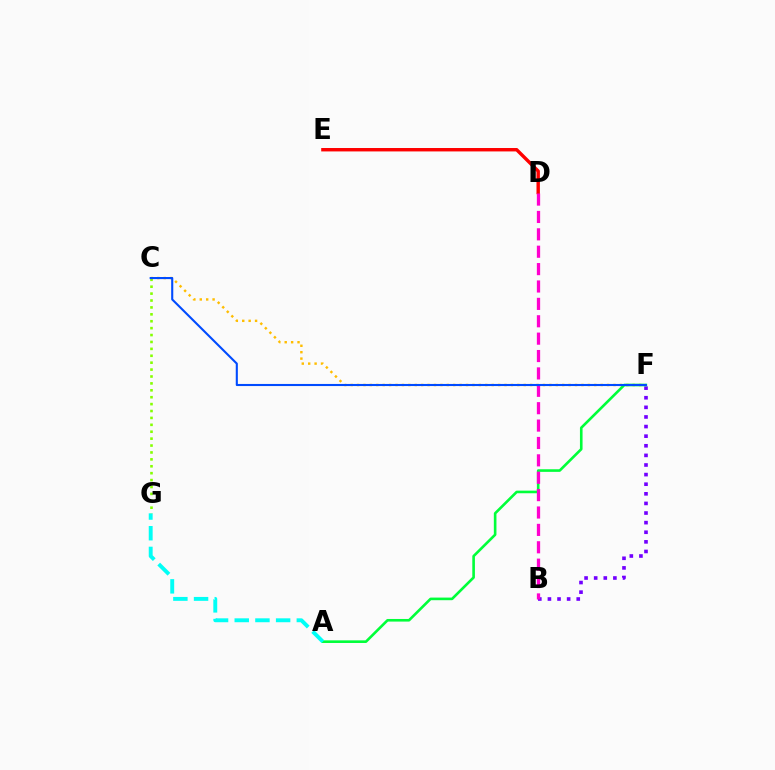{('C', 'F'): [{'color': '#ffbd00', 'line_style': 'dotted', 'thickness': 1.74}, {'color': '#004bff', 'line_style': 'solid', 'thickness': 1.51}], ('B', 'F'): [{'color': '#7200ff', 'line_style': 'dotted', 'thickness': 2.61}], ('A', 'F'): [{'color': '#00ff39', 'line_style': 'solid', 'thickness': 1.88}], ('D', 'E'): [{'color': '#ff0000', 'line_style': 'solid', 'thickness': 2.46}], ('B', 'D'): [{'color': '#ff00cf', 'line_style': 'dashed', 'thickness': 2.36}], ('A', 'G'): [{'color': '#00fff6', 'line_style': 'dashed', 'thickness': 2.81}], ('C', 'G'): [{'color': '#84ff00', 'line_style': 'dotted', 'thickness': 1.88}]}